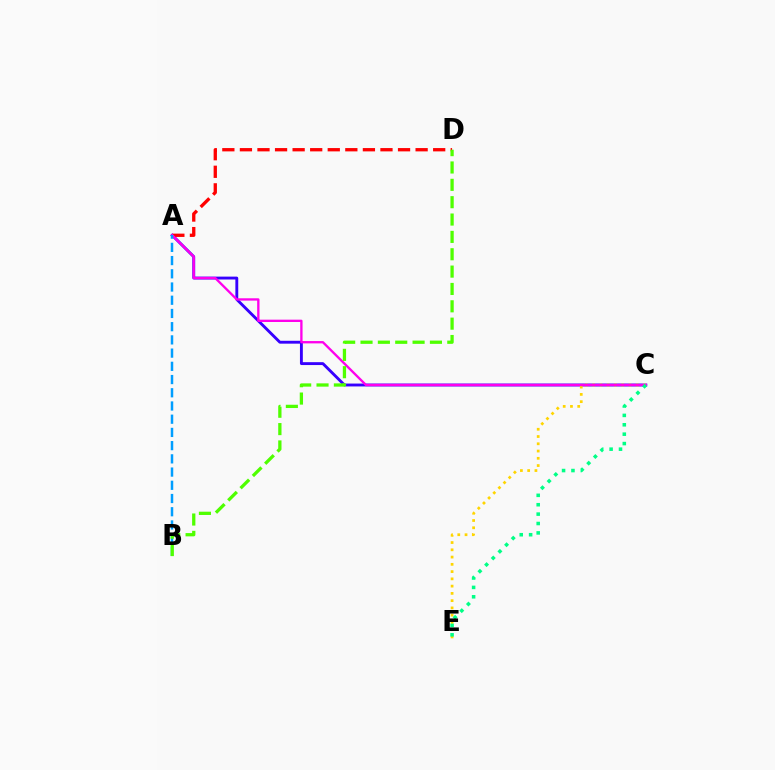{('A', 'C'): [{'color': '#3700ff', 'line_style': 'solid', 'thickness': 2.07}, {'color': '#ff00ed', 'line_style': 'solid', 'thickness': 1.68}], ('A', 'D'): [{'color': '#ff0000', 'line_style': 'dashed', 'thickness': 2.39}], ('C', 'E'): [{'color': '#ffd500', 'line_style': 'dotted', 'thickness': 1.97}, {'color': '#00ff86', 'line_style': 'dotted', 'thickness': 2.55}], ('A', 'B'): [{'color': '#009eff', 'line_style': 'dashed', 'thickness': 1.8}], ('B', 'D'): [{'color': '#4fff00', 'line_style': 'dashed', 'thickness': 2.36}]}